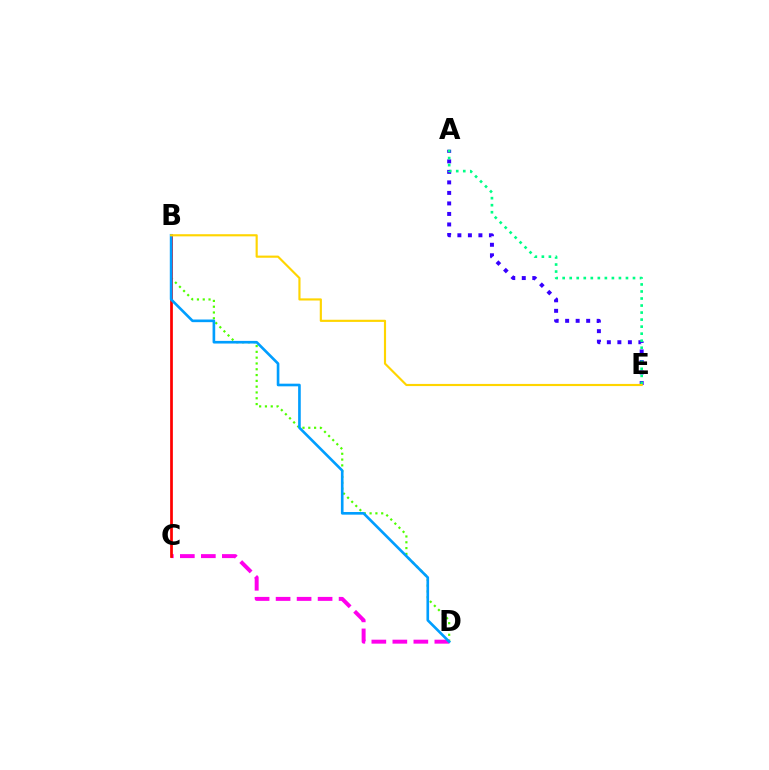{('B', 'D'): [{'color': '#4fff00', 'line_style': 'dotted', 'thickness': 1.58}, {'color': '#009eff', 'line_style': 'solid', 'thickness': 1.9}], ('C', 'D'): [{'color': '#ff00ed', 'line_style': 'dashed', 'thickness': 2.85}], ('A', 'E'): [{'color': '#3700ff', 'line_style': 'dotted', 'thickness': 2.86}, {'color': '#00ff86', 'line_style': 'dotted', 'thickness': 1.91}], ('B', 'C'): [{'color': '#ff0000', 'line_style': 'solid', 'thickness': 1.96}], ('B', 'E'): [{'color': '#ffd500', 'line_style': 'solid', 'thickness': 1.55}]}